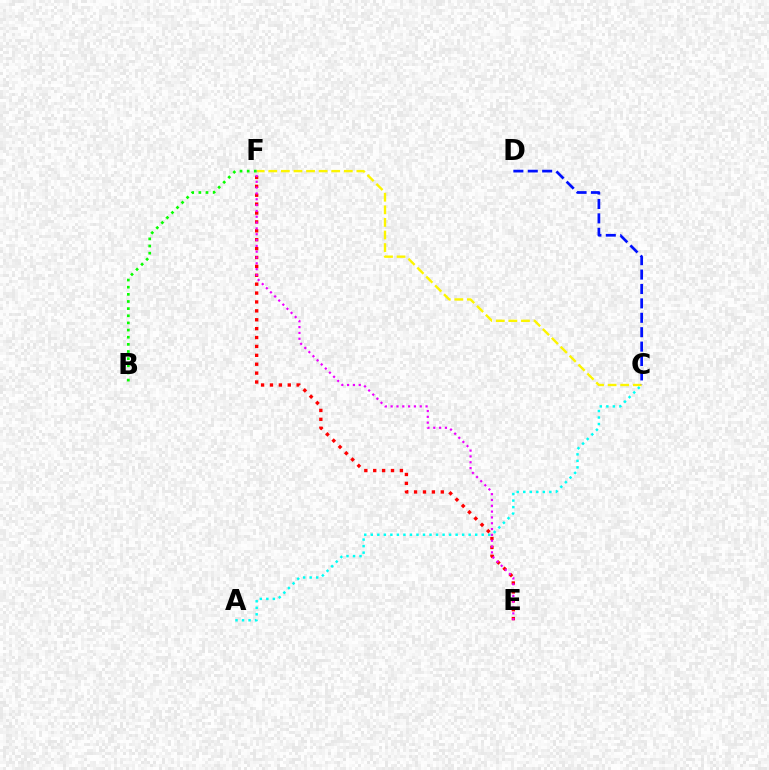{('C', 'F'): [{'color': '#fcf500', 'line_style': 'dashed', 'thickness': 1.71}], ('C', 'D'): [{'color': '#0010ff', 'line_style': 'dashed', 'thickness': 1.96}], ('A', 'C'): [{'color': '#00fff6', 'line_style': 'dotted', 'thickness': 1.77}], ('B', 'F'): [{'color': '#08ff00', 'line_style': 'dotted', 'thickness': 1.94}], ('E', 'F'): [{'color': '#ff0000', 'line_style': 'dotted', 'thickness': 2.42}, {'color': '#ee00ff', 'line_style': 'dotted', 'thickness': 1.58}]}